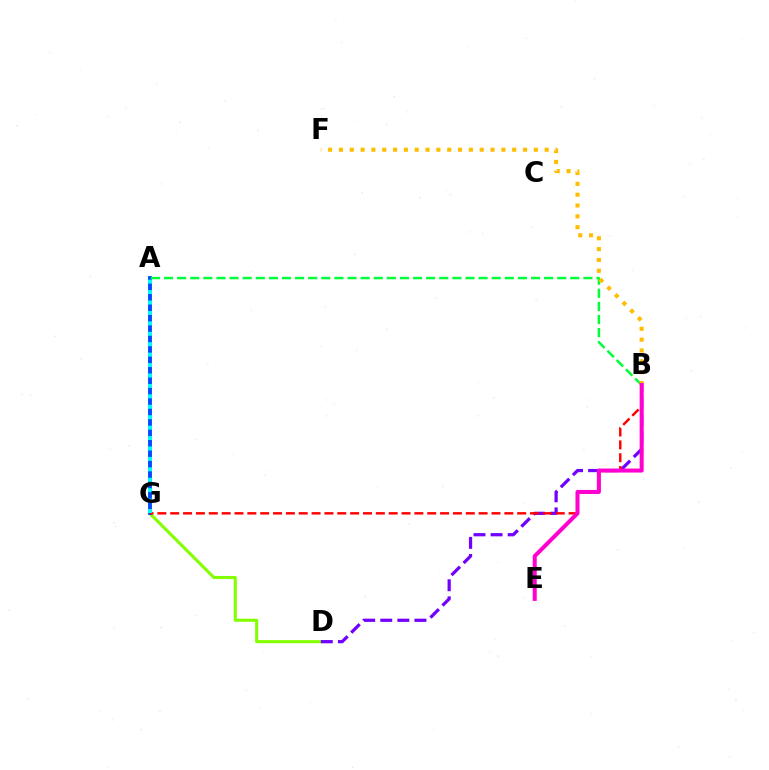{('D', 'G'): [{'color': '#84ff00', 'line_style': 'solid', 'thickness': 2.21}], ('A', 'G'): [{'color': '#004bff', 'line_style': 'solid', 'thickness': 2.79}, {'color': '#00fff6', 'line_style': 'dotted', 'thickness': 2.83}], ('B', 'D'): [{'color': '#7200ff', 'line_style': 'dashed', 'thickness': 2.32}], ('A', 'B'): [{'color': '#00ff39', 'line_style': 'dashed', 'thickness': 1.78}], ('B', 'G'): [{'color': '#ff0000', 'line_style': 'dashed', 'thickness': 1.75}], ('B', 'F'): [{'color': '#ffbd00', 'line_style': 'dotted', 'thickness': 2.94}], ('B', 'E'): [{'color': '#ff00cf', 'line_style': 'solid', 'thickness': 2.9}]}